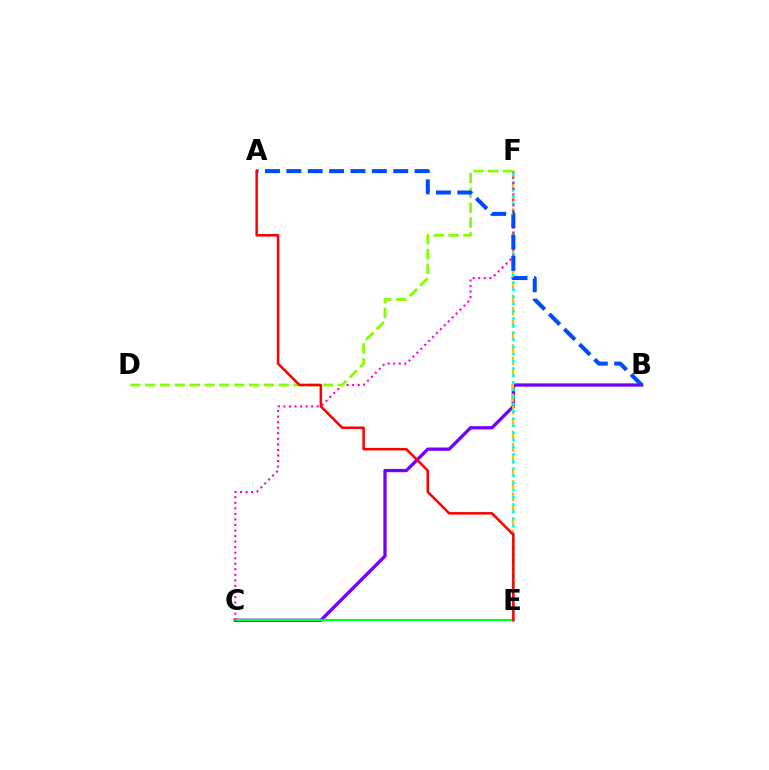{('B', 'C'): [{'color': '#7200ff', 'line_style': 'solid', 'thickness': 2.37}], ('E', 'F'): [{'color': '#ffbd00', 'line_style': 'dashed', 'thickness': 1.68}, {'color': '#00fff6', 'line_style': 'dotted', 'thickness': 1.95}], ('C', 'E'): [{'color': '#00ff39', 'line_style': 'solid', 'thickness': 1.61}], ('C', 'F'): [{'color': '#ff00cf', 'line_style': 'dotted', 'thickness': 1.51}], ('D', 'F'): [{'color': '#84ff00', 'line_style': 'dashed', 'thickness': 2.02}], ('A', 'B'): [{'color': '#004bff', 'line_style': 'dashed', 'thickness': 2.9}], ('A', 'E'): [{'color': '#ff0000', 'line_style': 'solid', 'thickness': 1.82}]}